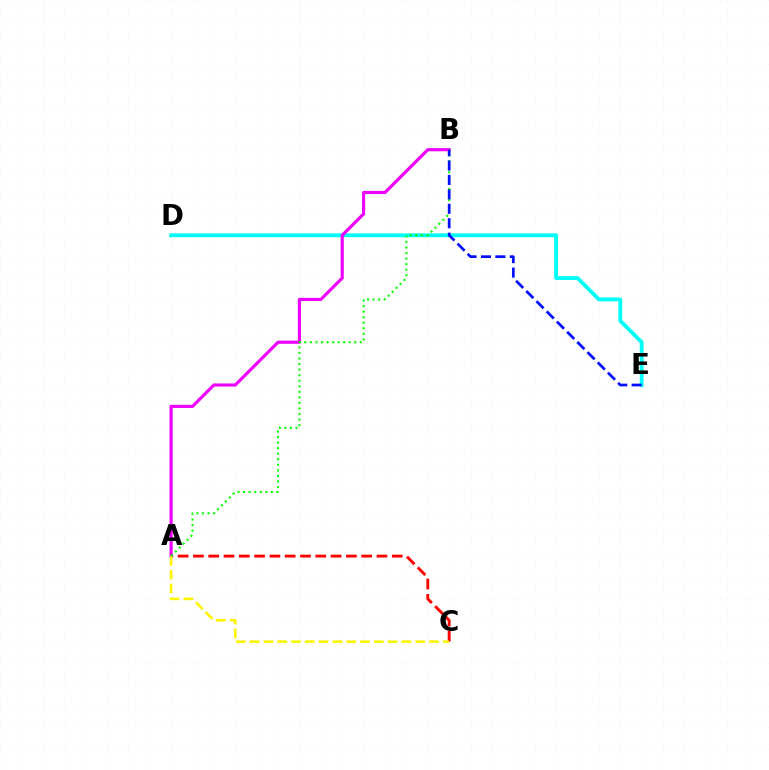{('A', 'C'): [{'color': '#ff0000', 'line_style': 'dashed', 'thickness': 2.08}, {'color': '#fcf500', 'line_style': 'dashed', 'thickness': 1.87}], ('D', 'E'): [{'color': '#00fff6', 'line_style': 'solid', 'thickness': 2.77}], ('A', 'B'): [{'color': '#ee00ff', 'line_style': 'solid', 'thickness': 2.27}, {'color': '#08ff00', 'line_style': 'dotted', 'thickness': 1.51}], ('B', 'E'): [{'color': '#0010ff', 'line_style': 'dashed', 'thickness': 1.96}]}